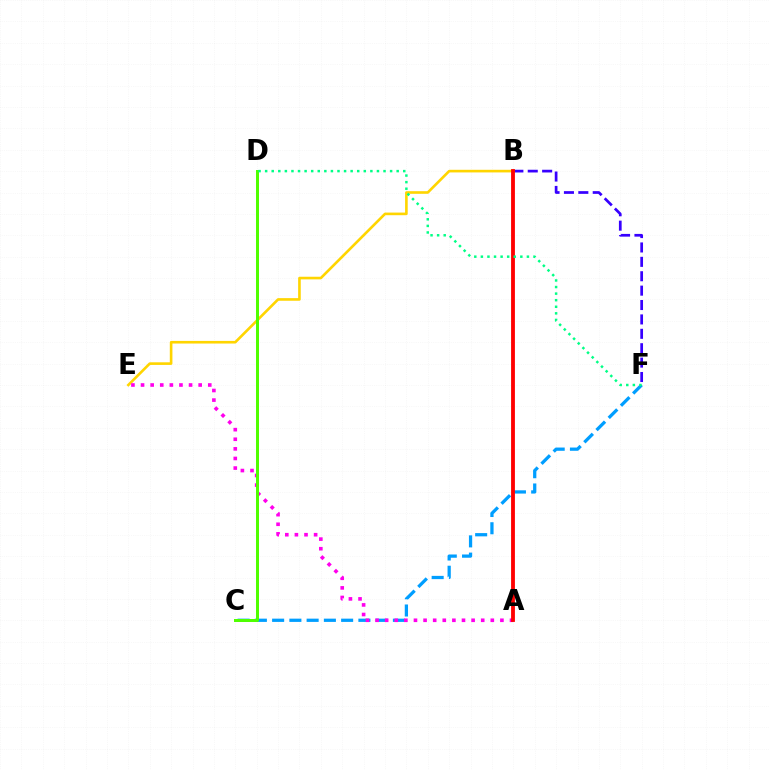{('B', 'F'): [{'color': '#3700ff', 'line_style': 'dashed', 'thickness': 1.96}], ('C', 'F'): [{'color': '#009eff', 'line_style': 'dashed', 'thickness': 2.34}], ('B', 'E'): [{'color': '#ffd500', 'line_style': 'solid', 'thickness': 1.89}], ('A', 'E'): [{'color': '#ff00ed', 'line_style': 'dotted', 'thickness': 2.61}], ('C', 'D'): [{'color': '#4fff00', 'line_style': 'solid', 'thickness': 2.15}], ('A', 'B'): [{'color': '#ff0000', 'line_style': 'solid', 'thickness': 2.76}], ('D', 'F'): [{'color': '#00ff86', 'line_style': 'dotted', 'thickness': 1.79}]}